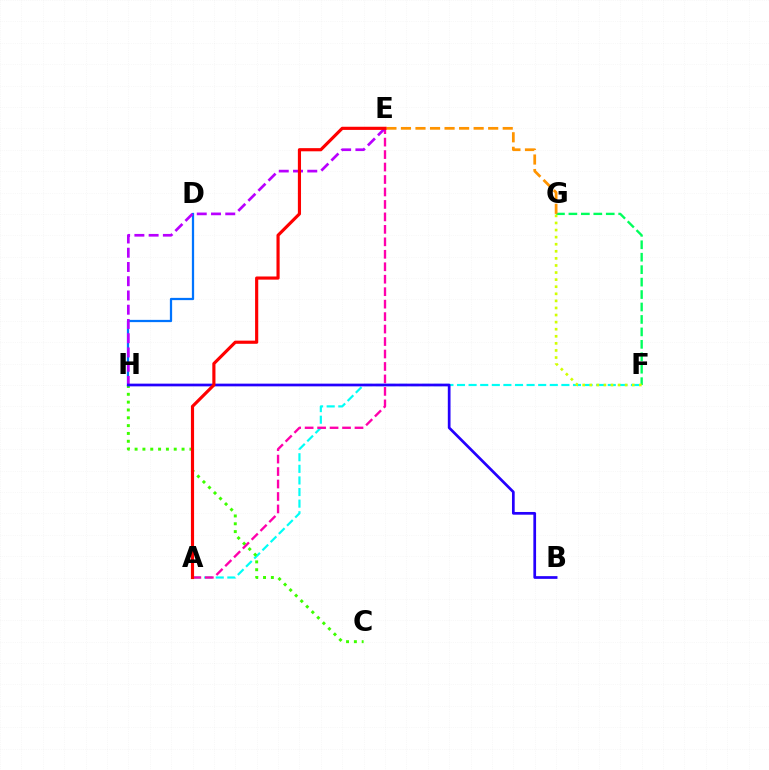{('A', 'F'): [{'color': '#00fff6', 'line_style': 'dashed', 'thickness': 1.58}], ('C', 'H'): [{'color': '#3dff00', 'line_style': 'dotted', 'thickness': 2.13}], ('A', 'E'): [{'color': '#ff00ac', 'line_style': 'dashed', 'thickness': 1.69}, {'color': '#ff0000', 'line_style': 'solid', 'thickness': 2.27}], ('F', 'G'): [{'color': '#00ff5c', 'line_style': 'dashed', 'thickness': 1.69}, {'color': '#d1ff00', 'line_style': 'dotted', 'thickness': 1.92}], ('D', 'H'): [{'color': '#0074ff', 'line_style': 'solid', 'thickness': 1.62}], ('E', 'H'): [{'color': '#b900ff', 'line_style': 'dashed', 'thickness': 1.94}], ('E', 'G'): [{'color': '#ff9400', 'line_style': 'dashed', 'thickness': 1.98}], ('B', 'H'): [{'color': '#2500ff', 'line_style': 'solid', 'thickness': 1.95}]}